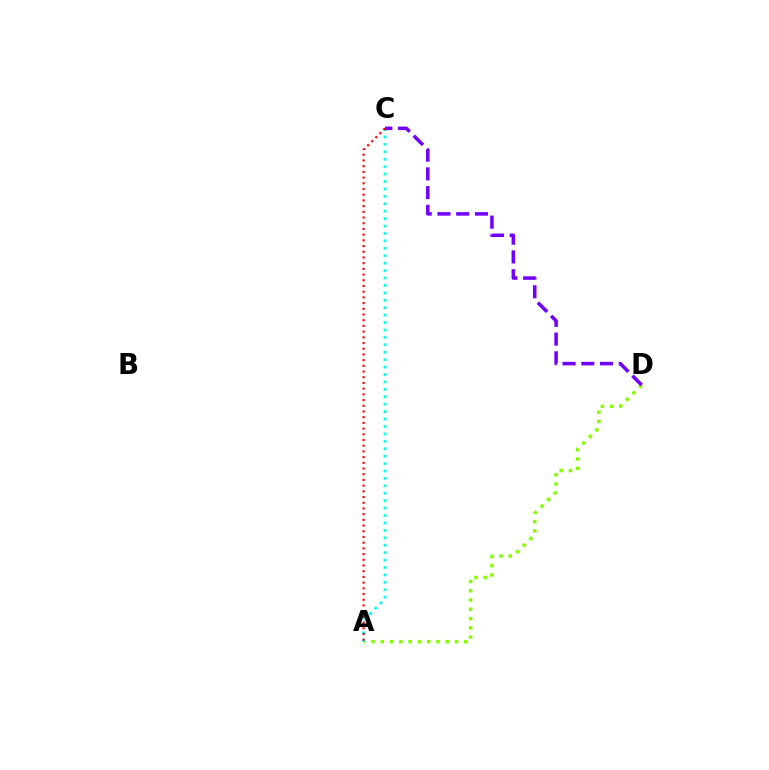{('A', 'D'): [{'color': '#84ff00', 'line_style': 'dotted', 'thickness': 2.52}], ('A', 'C'): [{'color': '#00fff6', 'line_style': 'dotted', 'thickness': 2.02}, {'color': '#ff0000', 'line_style': 'dotted', 'thickness': 1.55}], ('C', 'D'): [{'color': '#7200ff', 'line_style': 'dashed', 'thickness': 2.55}]}